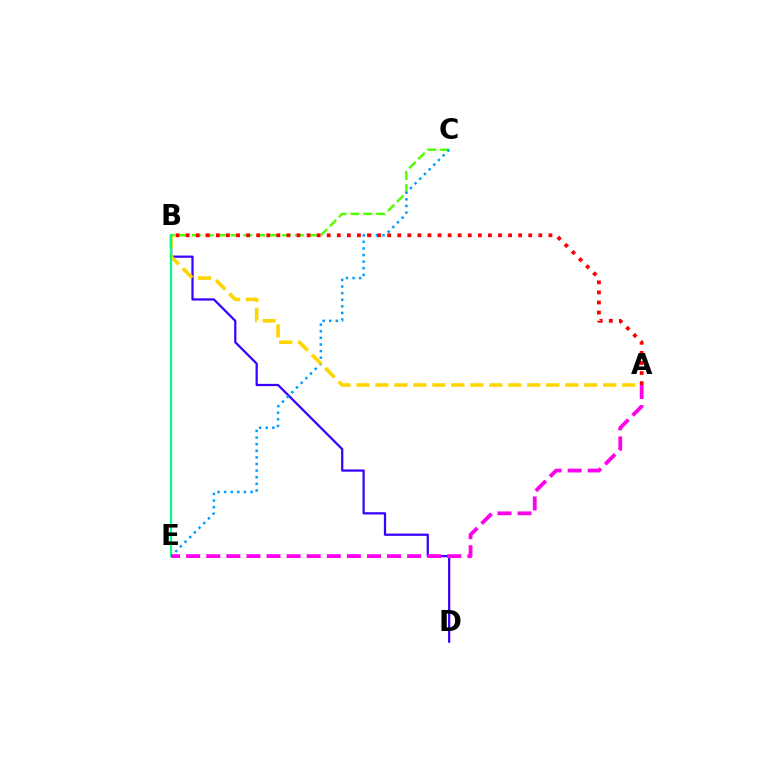{('B', 'C'): [{'color': '#4fff00', 'line_style': 'dashed', 'thickness': 1.75}], ('B', 'D'): [{'color': '#3700ff', 'line_style': 'solid', 'thickness': 1.61}], ('C', 'E'): [{'color': '#009eff', 'line_style': 'dotted', 'thickness': 1.8}], ('A', 'B'): [{'color': '#ffd500', 'line_style': 'dashed', 'thickness': 2.58}, {'color': '#ff0000', 'line_style': 'dotted', 'thickness': 2.74}], ('B', 'E'): [{'color': '#00ff86', 'line_style': 'solid', 'thickness': 1.6}], ('A', 'E'): [{'color': '#ff00ed', 'line_style': 'dashed', 'thickness': 2.73}]}